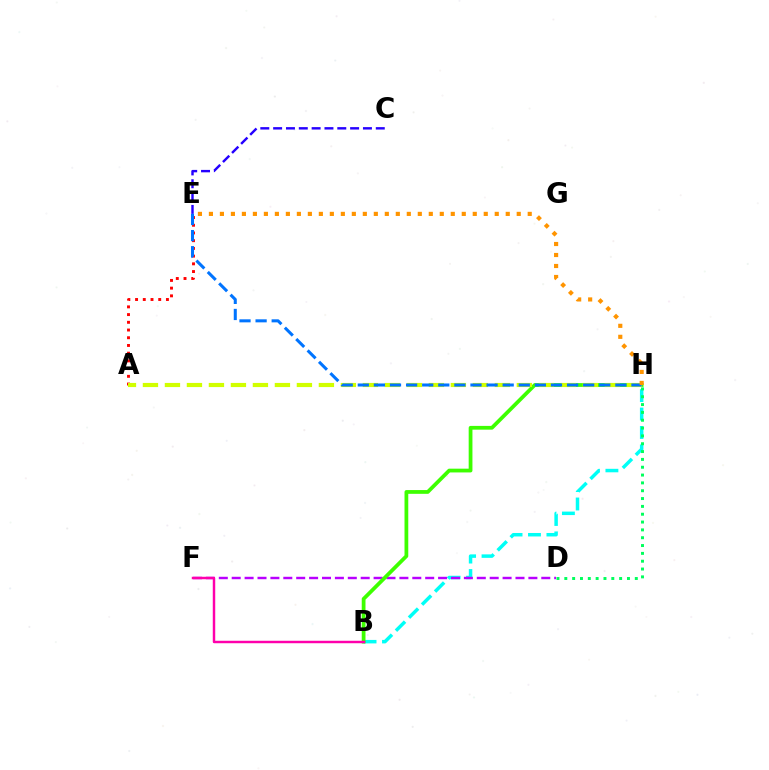{('A', 'E'): [{'color': '#ff0000', 'line_style': 'dotted', 'thickness': 2.1}], ('B', 'H'): [{'color': '#00fff6', 'line_style': 'dashed', 'thickness': 2.5}, {'color': '#3dff00', 'line_style': 'solid', 'thickness': 2.71}], ('D', 'F'): [{'color': '#b900ff', 'line_style': 'dashed', 'thickness': 1.75}], ('A', 'H'): [{'color': '#d1ff00', 'line_style': 'dashed', 'thickness': 2.99}], ('C', 'E'): [{'color': '#2500ff', 'line_style': 'dashed', 'thickness': 1.74}], ('E', 'H'): [{'color': '#0074ff', 'line_style': 'dashed', 'thickness': 2.19}, {'color': '#ff9400', 'line_style': 'dotted', 'thickness': 2.99}], ('D', 'H'): [{'color': '#00ff5c', 'line_style': 'dotted', 'thickness': 2.13}], ('B', 'F'): [{'color': '#ff00ac', 'line_style': 'solid', 'thickness': 1.76}]}